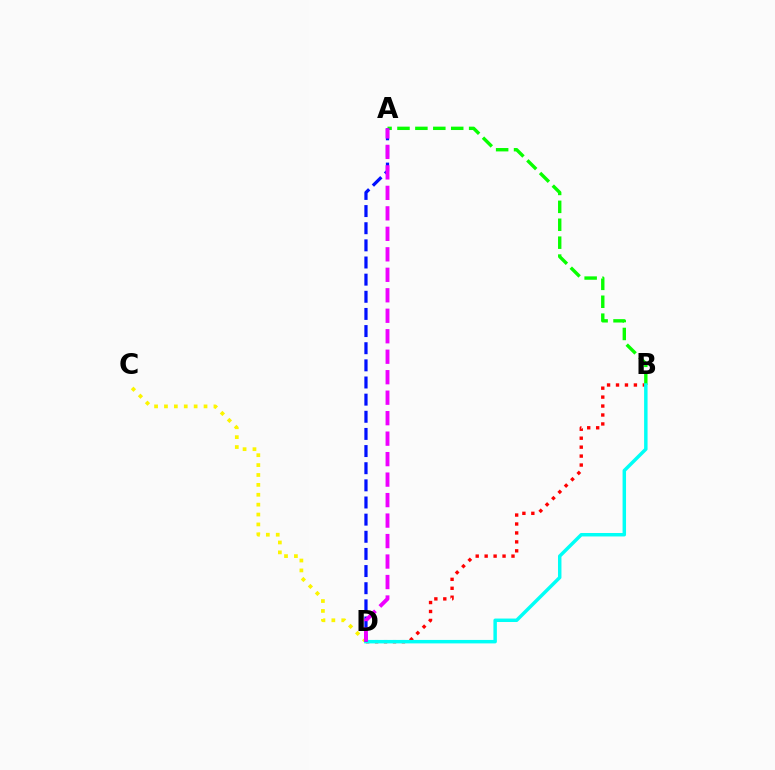{('C', 'D'): [{'color': '#fcf500', 'line_style': 'dotted', 'thickness': 2.69}], ('B', 'D'): [{'color': '#ff0000', 'line_style': 'dotted', 'thickness': 2.43}, {'color': '#00fff6', 'line_style': 'solid', 'thickness': 2.49}], ('A', 'B'): [{'color': '#08ff00', 'line_style': 'dashed', 'thickness': 2.43}], ('A', 'D'): [{'color': '#0010ff', 'line_style': 'dashed', 'thickness': 2.33}, {'color': '#ee00ff', 'line_style': 'dashed', 'thickness': 2.78}]}